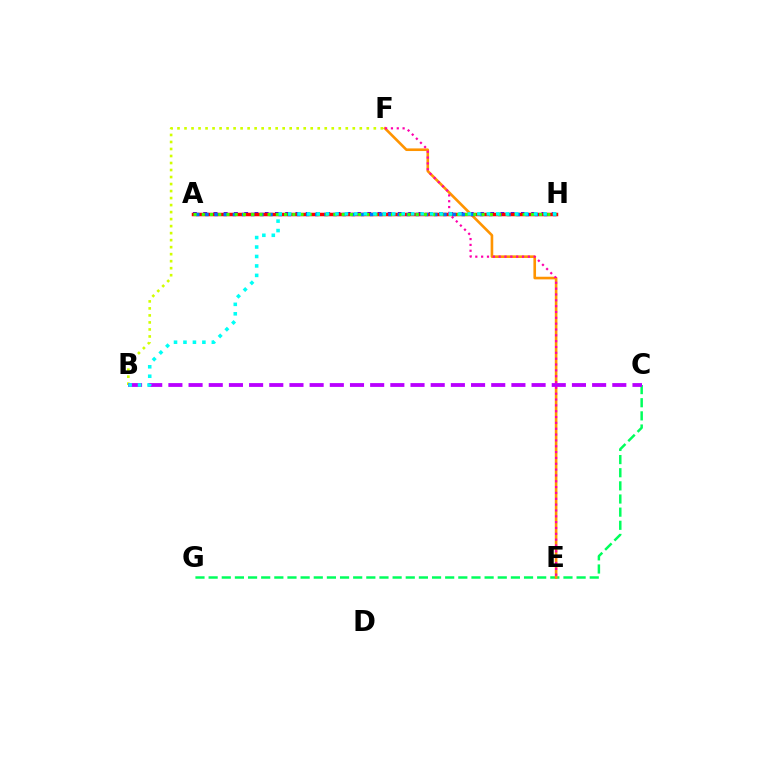{('A', 'H'): [{'color': '#2500ff', 'line_style': 'dotted', 'thickness': 2.78}, {'color': '#ff0000', 'line_style': 'solid', 'thickness': 2.51}, {'color': '#0074ff', 'line_style': 'dotted', 'thickness': 2.49}, {'color': '#3dff00', 'line_style': 'dotted', 'thickness': 2.24}], ('C', 'G'): [{'color': '#00ff5c', 'line_style': 'dashed', 'thickness': 1.79}], ('B', 'F'): [{'color': '#d1ff00', 'line_style': 'dotted', 'thickness': 1.9}], ('E', 'F'): [{'color': '#ff9400', 'line_style': 'solid', 'thickness': 1.89}, {'color': '#ff00ac', 'line_style': 'dotted', 'thickness': 1.59}], ('B', 'C'): [{'color': '#b900ff', 'line_style': 'dashed', 'thickness': 2.74}], ('B', 'H'): [{'color': '#00fff6', 'line_style': 'dotted', 'thickness': 2.57}]}